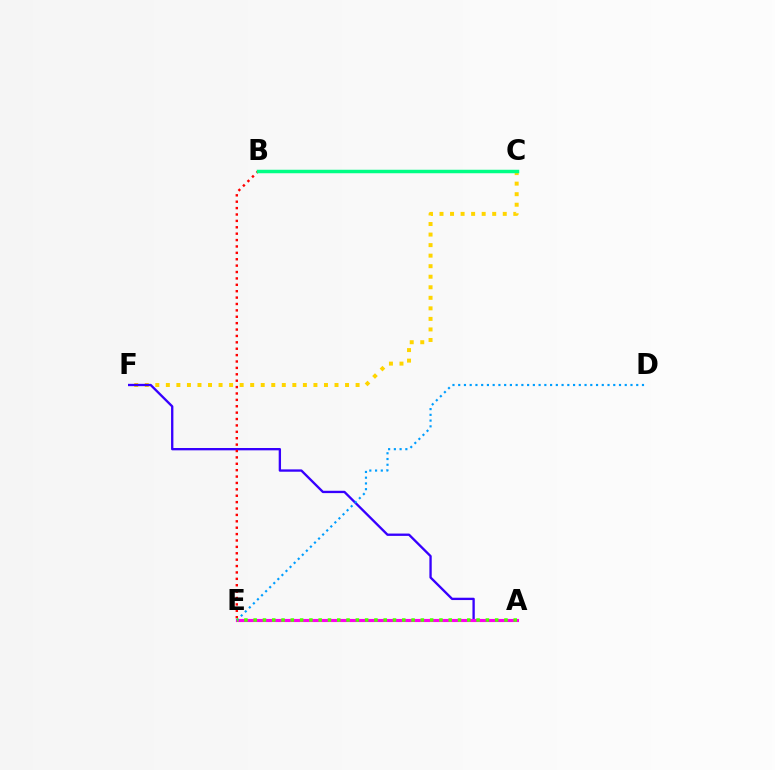{('C', 'F'): [{'color': '#ffd500', 'line_style': 'dotted', 'thickness': 2.86}], ('A', 'F'): [{'color': '#3700ff', 'line_style': 'solid', 'thickness': 1.68}], ('A', 'E'): [{'color': '#ff00ed', 'line_style': 'solid', 'thickness': 2.25}, {'color': '#4fff00', 'line_style': 'dotted', 'thickness': 2.52}], ('B', 'E'): [{'color': '#ff0000', 'line_style': 'dotted', 'thickness': 1.74}], ('D', 'E'): [{'color': '#009eff', 'line_style': 'dotted', 'thickness': 1.56}], ('B', 'C'): [{'color': '#00ff86', 'line_style': 'solid', 'thickness': 2.51}]}